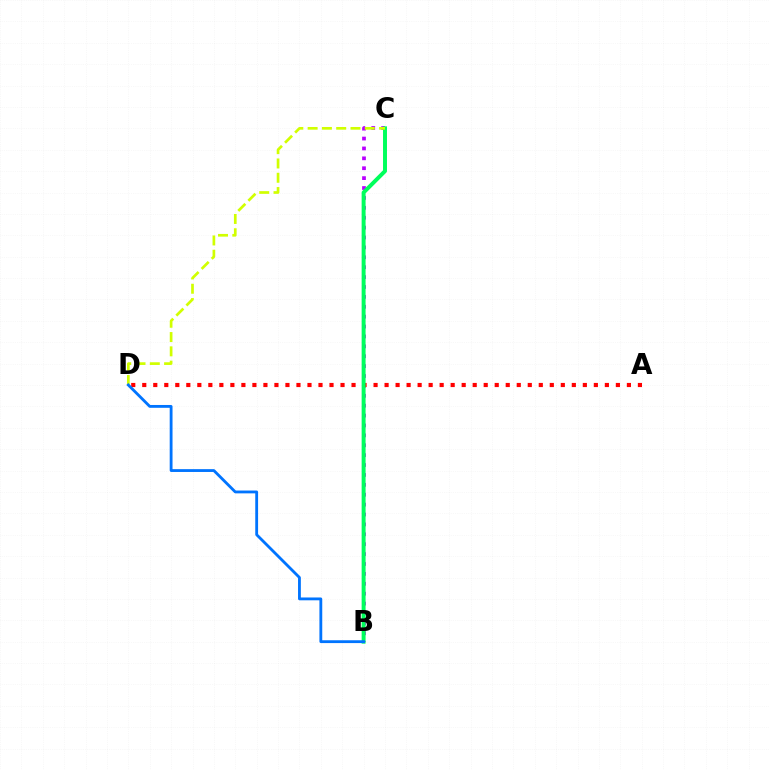{('B', 'C'): [{'color': '#b900ff', 'line_style': 'dotted', 'thickness': 2.69}, {'color': '#00ff5c', 'line_style': 'solid', 'thickness': 2.84}], ('A', 'D'): [{'color': '#ff0000', 'line_style': 'dotted', 'thickness': 2.99}], ('C', 'D'): [{'color': '#d1ff00', 'line_style': 'dashed', 'thickness': 1.94}], ('B', 'D'): [{'color': '#0074ff', 'line_style': 'solid', 'thickness': 2.04}]}